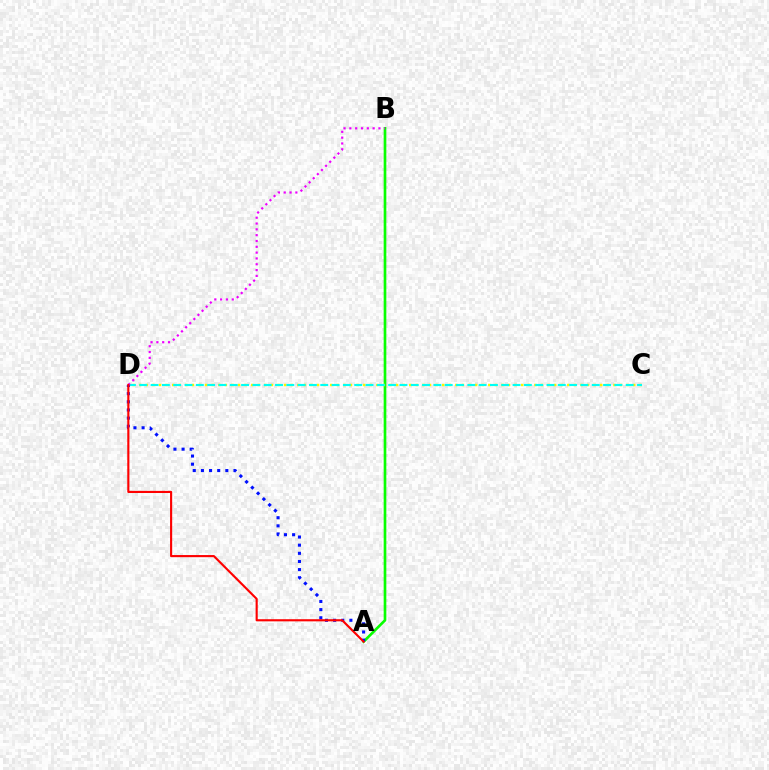{('A', 'B'): [{'color': '#08ff00', 'line_style': 'solid', 'thickness': 1.92}], ('C', 'D'): [{'color': '#fcf500', 'line_style': 'dotted', 'thickness': 1.79}, {'color': '#00fff6', 'line_style': 'dashed', 'thickness': 1.54}], ('A', 'D'): [{'color': '#0010ff', 'line_style': 'dotted', 'thickness': 2.21}, {'color': '#ff0000', 'line_style': 'solid', 'thickness': 1.53}], ('B', 'D'): [{'color': '#ee00ff', 'line_style': 'dotted', 'thickness': 1.58}]}